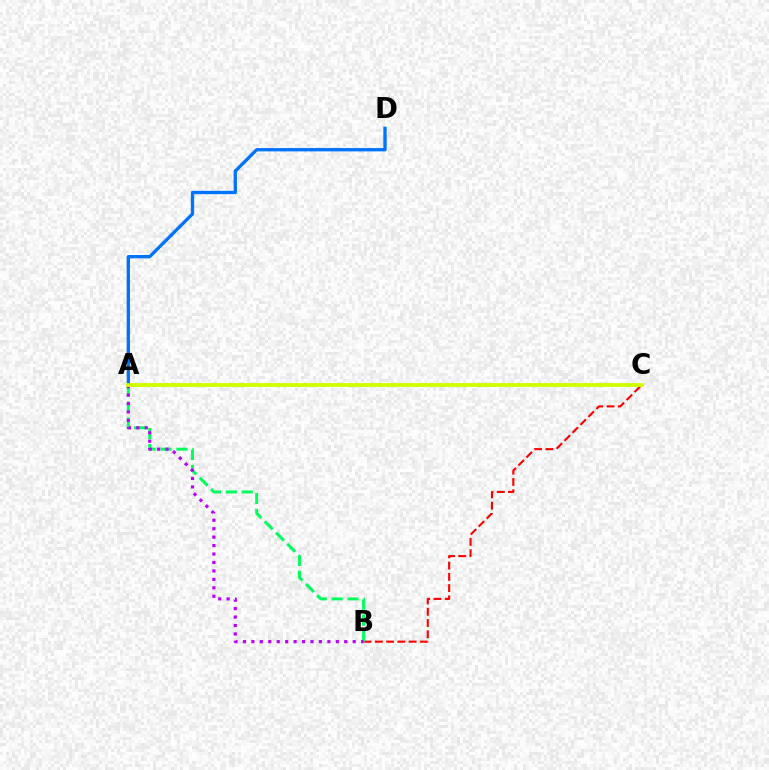{('B', 'C'): [{'color': '#ff0000', 'line_style': 'dashed', 'thickness': 1.53}], ('A', 'B'): [{'color': '#00ff5c', 'line_style': 'dashed', 'thickness': 2.16}, {'color': '#b900ff', 'line_style': 'dotted', 'thickness': 2.29}], ('A', 'D'): [{'color': '#0074ff', 'line_style': 'solid', 'thickness': 2.4}], ('A', 'C'): [{'color': '#d1ff00', 'line_style': 'solid', 'thickness': 2.8}]}